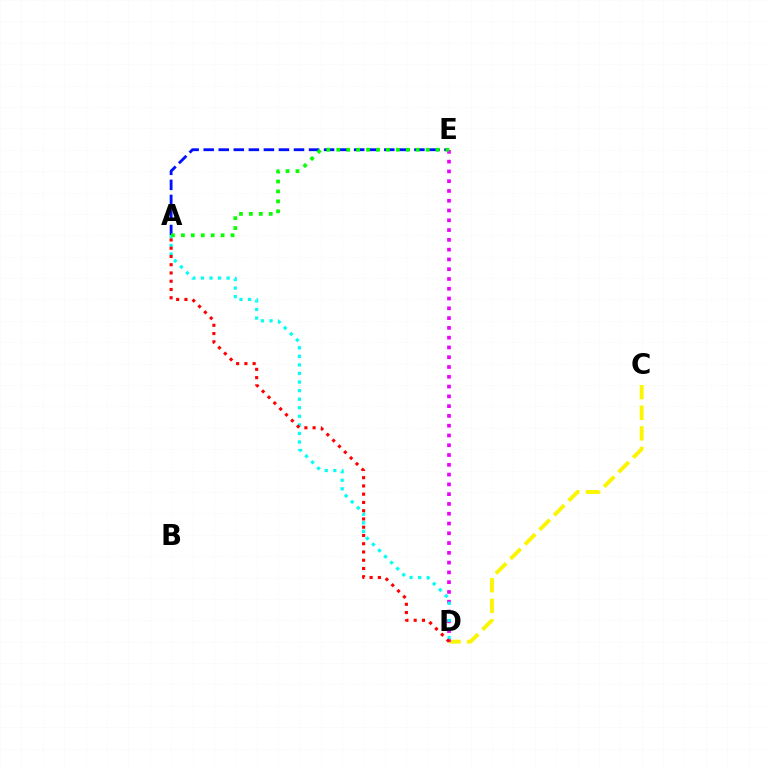{('C', 'D'): [{'color': '#fcf500', 'line_style': 'dashed', 'thickness': 2.8}], ('A', 'E'): [{'color': '#0010ff', 'line_style': 'dashed', 'thickness': 2.04}, {'color': '#08ff00', 'line_style': 'dotted', 'thickness': 2.7}], ('D', 'E'): [{'color': '#ee00ff', 'line_style': 'dotted', 'thickness': 2.66}], ('A', 'D'): [{'color': '#00fff6', 'line_style': 'dotted', 'thickness': 2.33}, {'color': '#ff0000', 'line_style': 'dotted', 'thickness': 2.24}]}